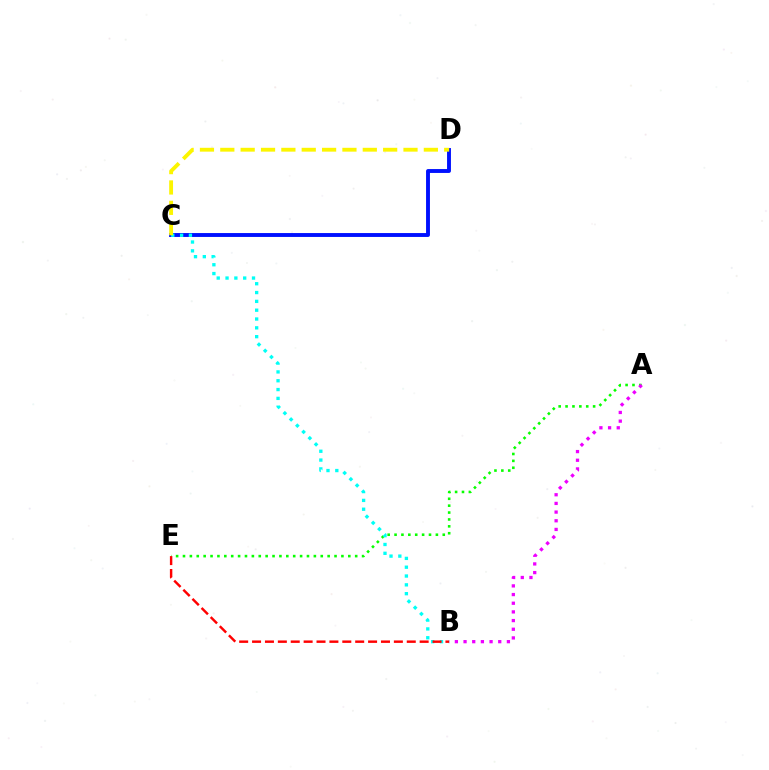{('C', 'D'): [{'color': '#0010ff', 'line_style': 'solid', 'thickness': 2.8}, {'color': '#fcf500', 'line_style': 'dashed', 'thickness': 2.77}], ('A', 'E'): [{'color': '#08ff00', 'line_style': 'dotted', 'thickness': 1.87}], ('B', 'C'): [{'color': '#00fff6', 'line_style': 'dotted', 'thickness': 2.4}], ('B', 'E'): [{'color': '#ff0000', 'line_style': 'dashed', 'thickness': 1.75}], ('A', 'B'): [{'color': '#ee00ff', 'line_style': 'dotted', 'thickness': 2.36}]}